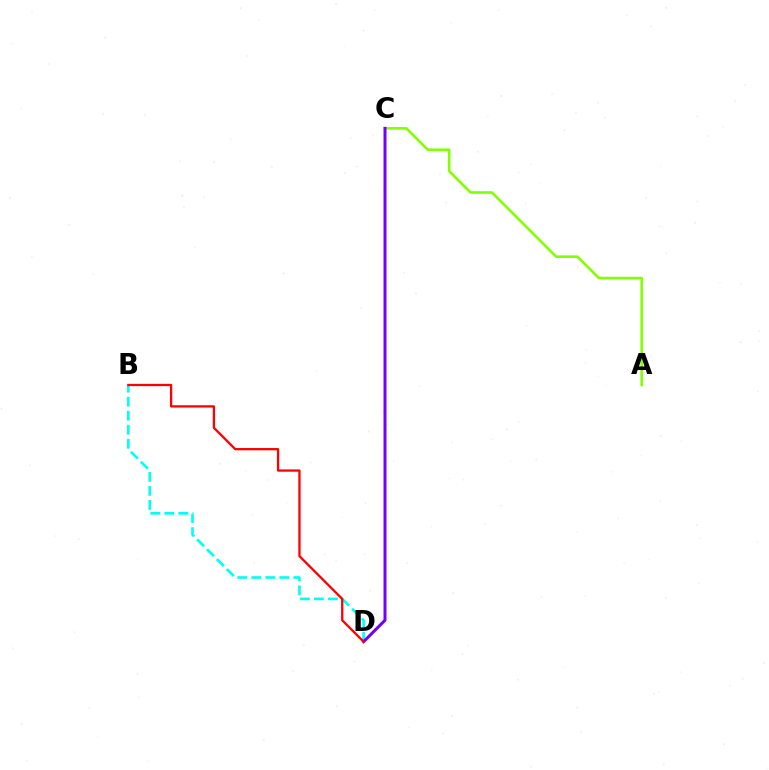{('B', 'D'): [{'color': '#00fff6', 'line_style': 'dashed', 'thickness': 1.9}, {'color': '#ff0000', 'line_style': 'solid', 'thickness': 1.65}], ('A', 'C'): [{'color': '#84ff00', 'line_style': 'solid', 'thickness': 1.87}], ('C', 'D'): [{'color': '#7200ff', 'line_style': 'solid', 'thickness': 2.16}]}